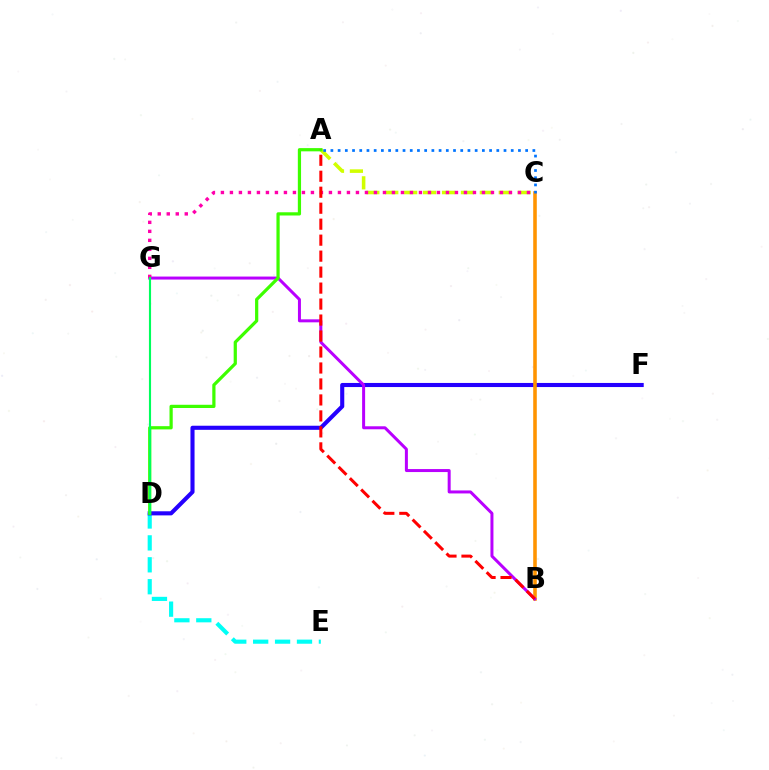{('D', 'E'): [{'color': '#00fff6', 'line_style': 'dashed', 'thickness': 2.98}], ('D', 'F'): [{'color': '#2500ff', 'line_style': 'solid', 'thickness': 2.95}], ('B', 'C'): [{'color': '#ff9400', 'line_style': 'solid', 'thickness': 2.57}], ('B', 'G'): [{'color': '#b900ff', 'line_style': 'solid', 'thickness': 2.16}], ('A', 'C'): [{'color': '#d1ff00', 'line_style': 'dashed', 'thickness': 2.57}, {'color': '#0074ff', 'line_style': 'dotted', 'thickness': 1.96}], ('A', 'D'): [{'color': '#3dff00', 'line_style': 'solid', 'thickness': 2.32}], ('C', 'G'): [{'color': '#ff00ac', 'line_style': 'dotted', 'thickness': 2.45}], ('A', 'B'): [{'color': '#ff0000', 'line_style': 'dashed', 'thickness': 2.17}], ('D', 'G'): [{'color': '#00ff5c', 'line_style': 'solid', 'thickness': 1.53}]}